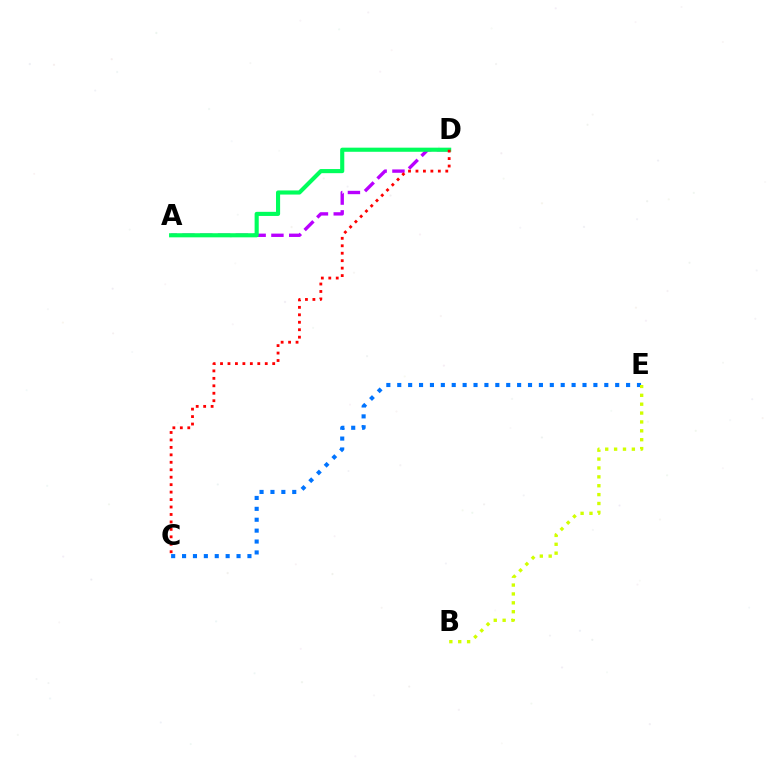{('A', 'D'): [{'color': '#b900ff', 'line_style': 'dashed', 'thickness': 2.42}, {'color': '#00ff5c', 'line_style': 'solid', 'thickness': 2.97}], ('C', 'E'): [{'color': '#0074ff', 'line_style': 'dotted', 'thickness': 2.96}], ('B', 'E'): [{'color': '#d1ff00', 'line_style': 'dotted', 'thickness': 2.41}], ('C', 'D'): [{'color': '#ff0000', 'line_style': 'dotted', 'thickness': 2.03}]}